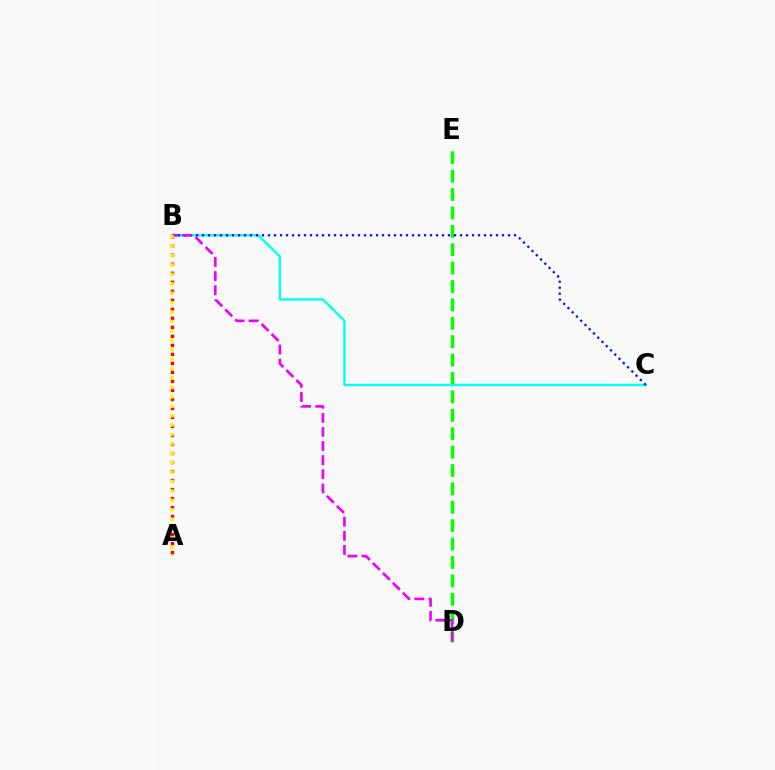{('A', 'B'): [{'color': '#ff0000', 'line_style': 'dotted', 'thickness': 2.45}, {'color': '#fcf500', 'line_style': 'dotted', 'thickness': 2.56}], ('D', 'E'): [{'color': '#08ff00', 'line_style': 'dashed', 'thickness': 2.5}], ('B', 'C'): [{'color': '#00fff6', 'line_style': 'solid', 'thickness': 1.72}, {'color': '#0010ff', 'line_style': 'dotted', 'thickness': 1.63}], ('B', 'D'): [{'color': '#ee00ff', 'line_style': 'dashed', 'thickness': 1.92}]}